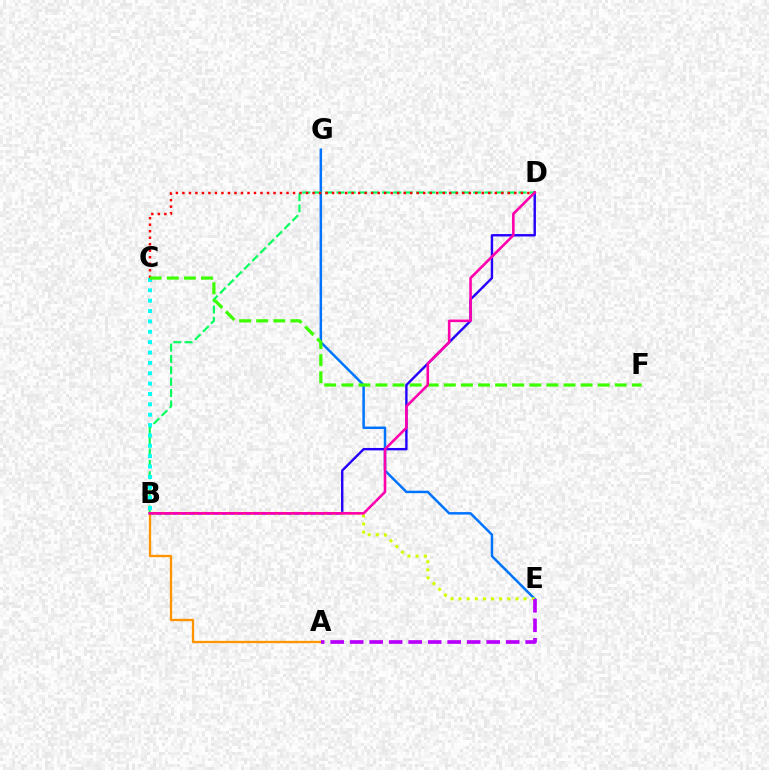{('E', 'G'): [{'color': '#0074ff', 'line_style': 'solid', 'thickness': 1.79}], ('B', 'D'): [{'color': '#2500ff', 'line_style': 'solid', 'thickness': 1.73}, {'color': '#00ff5c', 'line_style': 'dashed', 'thickness': 1.55}, {'color': '#ff00ac', 'line_style': 'solid', 'thickness': 1.87}], ('B', 'E'): [{'color': '#d1ff00', 'line_style': 'dotted', 'thickness': 2.21}], ('A', 'B'): [{'color': '#ff9400', 'line_style': 'solid', 'thickness': 1.66}], ('B', 'C'): [{'color': '#00fff6', 'line_style': 'dotted', 'thickness': 2.82}], ('C', 'D'): [{'color': '#ff0000', 'line_style': 'dotted', 'thickness': 1.77}], ('C', 'F'): [{'color': '#3dff00', 'line_style': 'dashed', 'thickness': 2.32}], ('A', 'E'): [{'color': '#b900ff', 'line_style': 'dashed', 'thickness': 2.65}]}